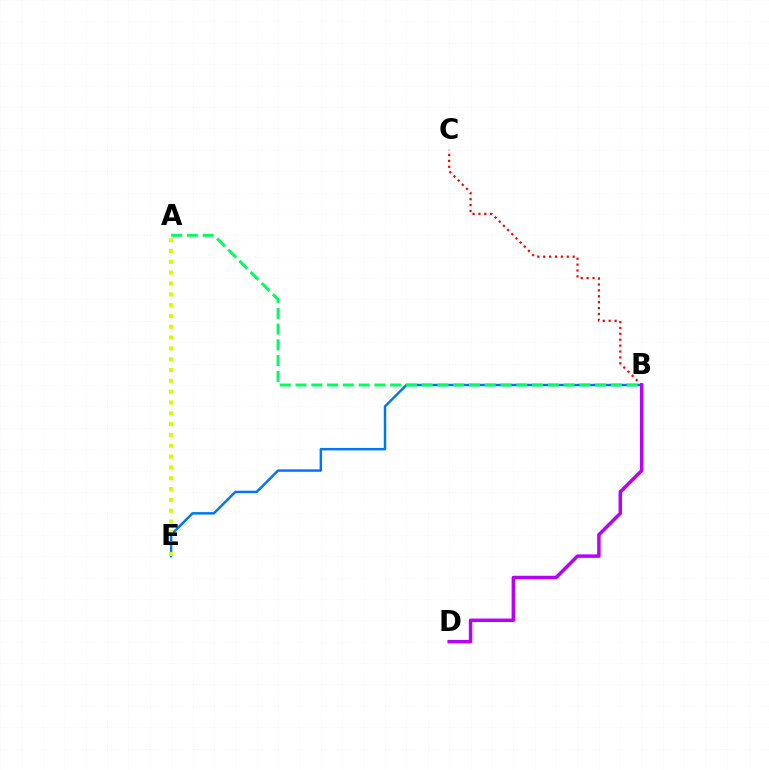{('B', 'C'): [{'color': '#ff0000', 'line_style': 'dotted', 'thickness': 1.6}], ('B', 'E'): [{'color': '#0074ff', 'line_style': 'solid', 'thickness': 1.77}], ('A', 'E'): [{'color': '#d1ff00', 'line_style': 'dotted', 'thickness': 2.94}], ('B', 'D'): [{'color': '#b900ff', 'line_style': 'solid', 'thickness': 2.51}], ('A', 'B'): [{'color': '#00ff5c', 'line_style': 'dashed', 'thickness': 2.14}]}